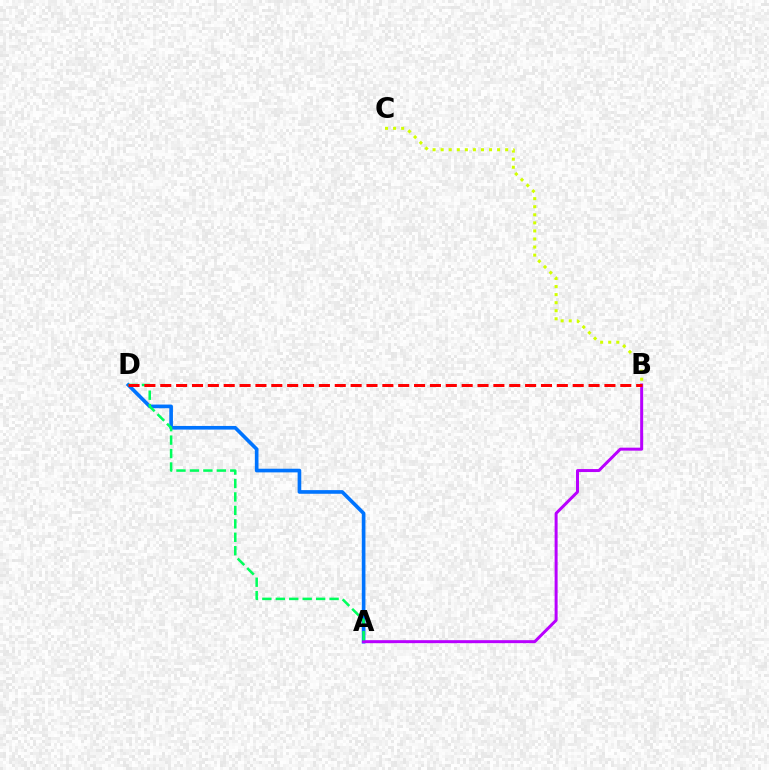{('B', 'C'): [{'color': '#d1ff00', 'line_style': 'dotted', 'thickness': 2.19}], ('A', 'D'): [{'color': '#0074ff', 'line_style': 'solid', 'thickness': 2.63}, {'color': '#00ff5c', 'line_style': 'dashed', 'thickness': 1.83}], ('A', 'B'): [{'color': '#b900ff', 'line_style': 'solid', 'thickness': 2.15}], ('B', 'D'): [{'color': '#ff0000', 'line_style': 'dashed', 'thickness': 2.15}]}